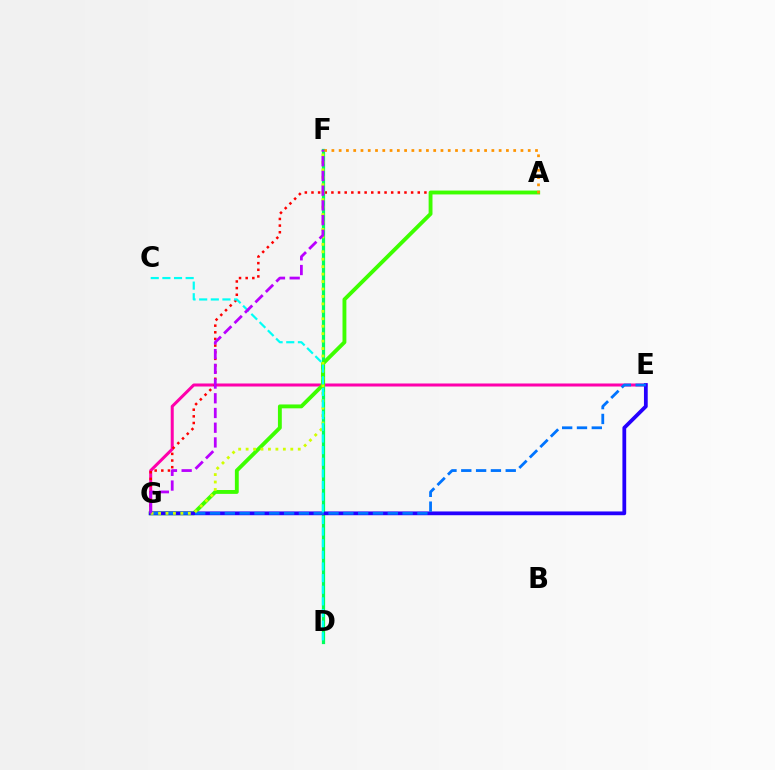{('E', 'G'): [{'color': '#ff00ac', 'line_style': 'solid', 'thickness': 2.18}, {'color': '#2500ff', 'line_style': 'solid', 'thickness': 2.72}, {'color': '#0074ff', 'line_style': 'dashed', 'thickness': 2.01}], ('A', 'G'): [{'color': '#ff0000', 'line_style': 'dotted', 'thickness': 1.8}, {'color': '#3dff00', 'line_style': 'solid', 'thickness': 2.78}], ('D', 'F'): [{'color': '#00ff5c', 'line_style': 'solid', 'thickness': 2.33}], ('F', 'G'): [{'color': '#d1ff00', 'line_style': 'dotted', 'thickness': 2.02}, {'color': '#b900ff', 'line_style': 'dashed', 'thickness': 2.0}], ('C', 'D'): [{'color': '#00fff6', 'line_style': 'dashed', 'thickness': 1.58}], ('A', 'F'): [{'color': '#ff9400', 'line_style': 'dotted', 'thickness': 1.98}]}